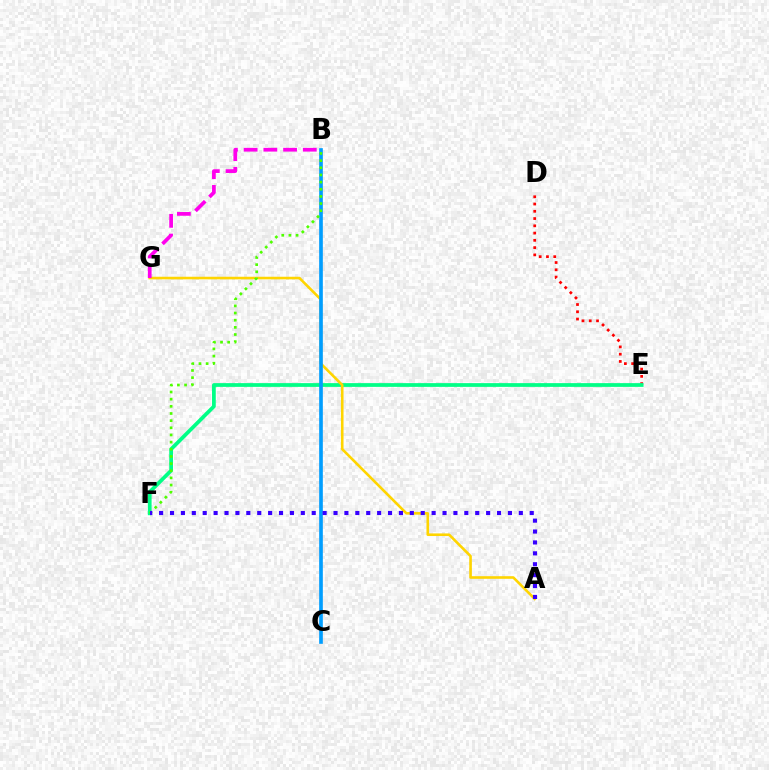{('D', 'E'): [{'color': '#ff0000', 'line_style': 'dotted', 'thickness': 1.97}], ('E', 'F'): [{'color': '#00ff86', 'line_style': 'solid', 'thickness': 2.7}], ('A', 'G'): [{'color': '#ffd500', 'line_style': 'solid', 'thickness': 1.88}], ('B', 'C'): [{'color': '#009eff', 'line_style': 'solid', 'thickness': 2.63}], ('B', 'F'): [{'color': '#4fff00', 'line_style': 'dotted', 'thickness': 1.94}], ('B', 'G'): [{'color': '#ff00ed', 'line_style': 'dashed', 'thickness': 2.68}], ('A', 'F'): [{'color': '#3700ff', 'line_style': 'dotted', 'thickness': 2.96}]}